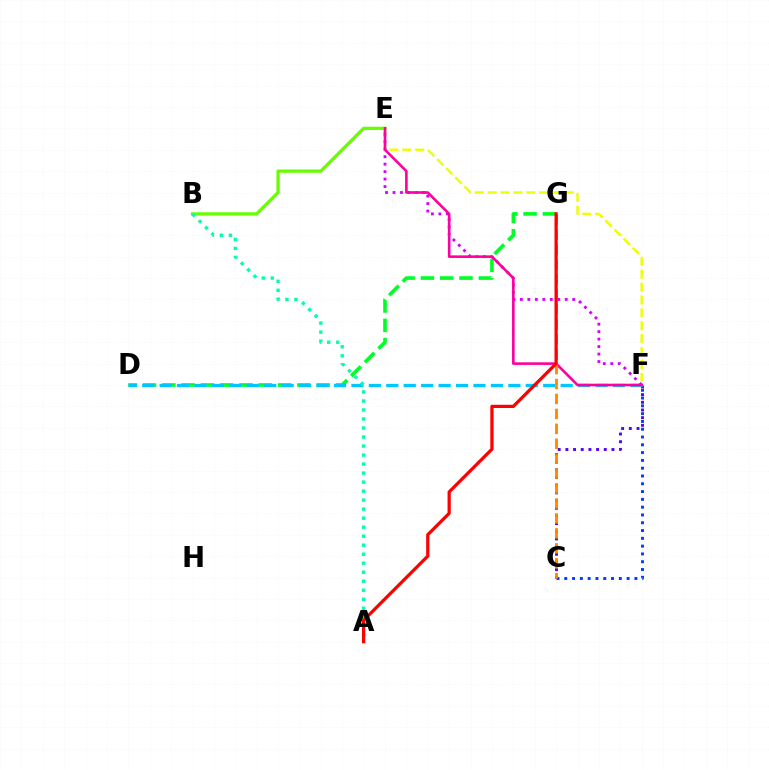{('B', 'E'): [{'color': '#66ff00', 'line_style': 'solid', 'thickness': 2.35}], ('D', 'G'): [{'color': '#00ff27', 'line_style': 'dashed', 'thickness': 2.62}], ('E', 'F'): [{'color': '#d600ff', 'line_style': 'dotted', 'thickness': 2.03}, {'color': '#eeff00', 'line_style': 'dashed', 'thickness': 1.75}, {'color': '#ff00a0', 'line_style': 'solid', 'thickness': 1.88}], ('C', 'F'): [{'color': '#003fff', 'line_style': 'dotted', 'thickness': 2.12}, {'color': '#4f00ff', 'line_style': 'dotted', 'thickness': 2.09}], ('D', 'F'): [{'color': '#00c7ff', 'line_style': 'dashed', 'thickness': 2.37}], ('A', 'B'): [{'color': '#00ffaf', 'line_style': 'dotted', 'thickness': 2.45}], ('C', 'G'): [{'color': '#ff8800', 'line_style': 'dashed', 'thickness': 2.03}], ('A', 'G'): [{'color': '#ff0000', 'line_style': 'solid', 'thickness': 2.33}]}